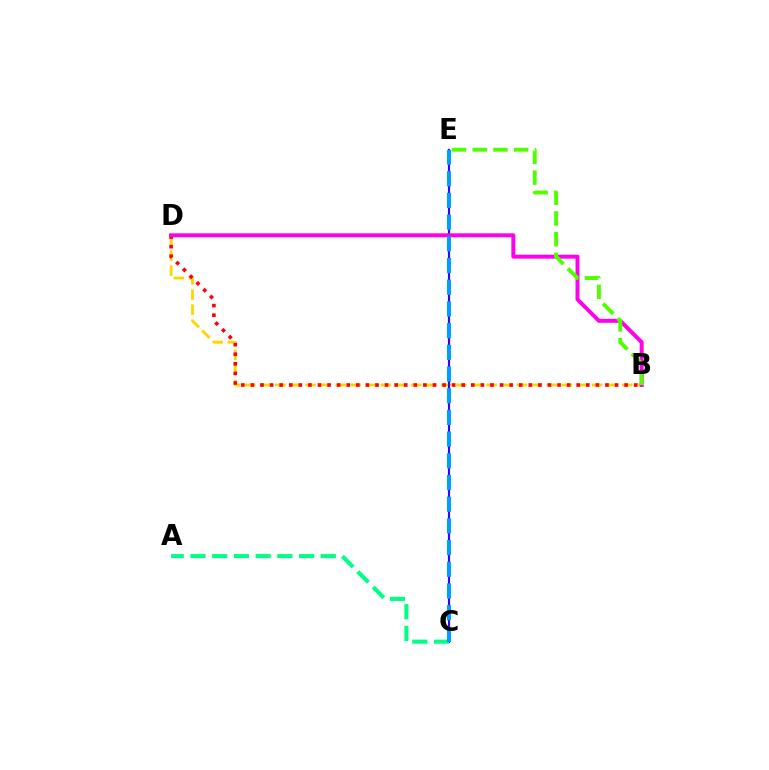{('B', 'D'): [{'color': '#ffd500', 'line_style': 'dashed', 'thickness': 2.05}, {'color': '#ff0000', 'line_style': 'dotted', 'thickness': 2.6}, {'color': '#ff00ed', 'line_style': 'solid', 'thickness': 2.85}], ('C', 'E'): [{'color': '#3700ff', 'line_style': 'solid', 'thickness': 1.54}, {'color': '#009eff', 'line_style': 'dashed', 'thickness': 2.95}], ('A', 'C'): [{'color': '#00ff86', 'line_style': 'dashed', 'thickness': 2.95}], ('B', 'E'): [{'color': '#4fff00', 'line_style': 'dashed', 'thickness': 2.82}]}